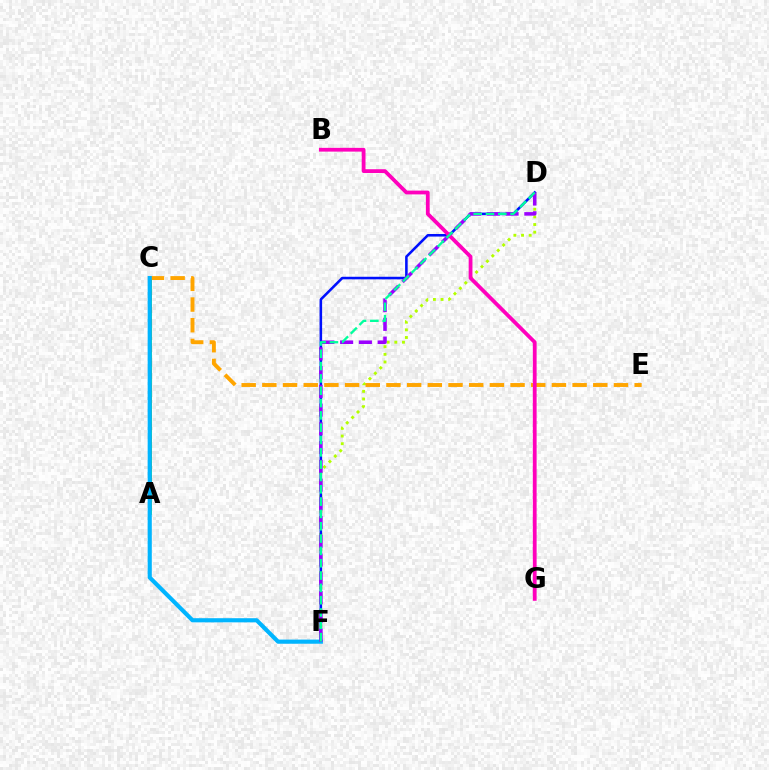{('D', 'F'): [{'color': '#b3ff00', 'line_style': 'dotted', 'thickness': 2.08}, {'color': '#0010ff', 'line_style': 'solid', 'thickness': 1.85}, {'color': '#9b00ff', 'line_style': 'dashed', 'thickness': 2.55}, {'color': '#00ff9d', 'line_style': 'dashed', 'thickness': 1.67}], ('A', 'C'): [{'color': '#08ff00', 'line_style': 'solid', 'thickness': 1.85}, {'color': '#ff0000', 'line_style': 'dashed', 'thickness': 1.78}], ('C', 'E'): [{'color': '#ffa500', 'line_style': 'dashed', 'thickness': 2.81}], ('C', 'F'): [{'color': '#00b5ff', 'line_style': 'solid', 'thickness': 2.99}], ('B', 'G'): [{'color': '#ff00bd', 'line_style': 'solid', 'thickness': 2.72}]}